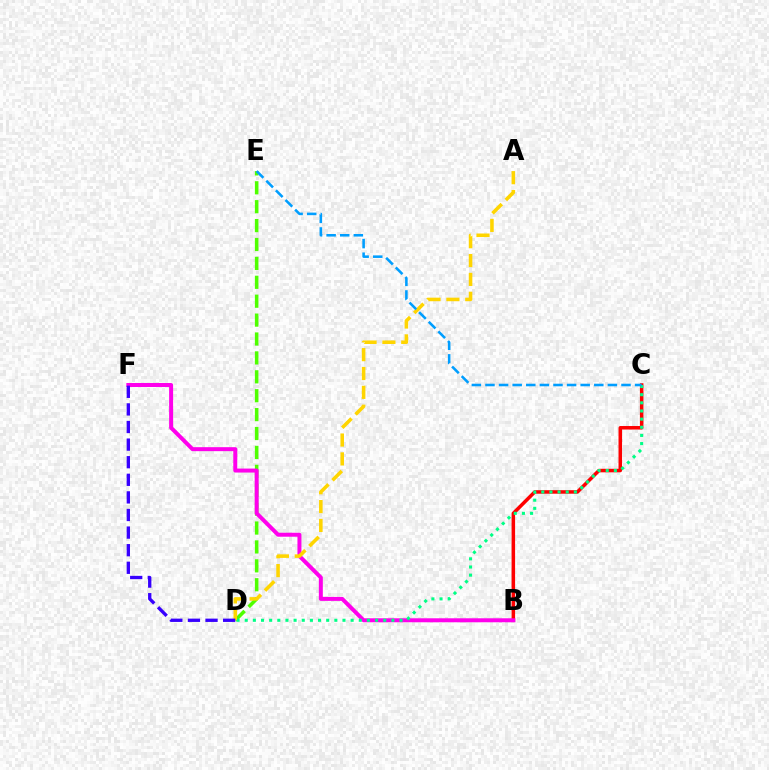{('B', 'C'): [{'color': '#ff0000', 'line_style': 'solid', 'thickness': 2.53}], ('D', 'E'): [{'color': '#4fff00', 'line_style': 'dashed', 'thickness': 2.57}], ('B', 'F'): [{'color': '#ff00ed', 'line_style': 'solid', 'thickness': 2.87}], ('C', 'D'): [{'color': '#00ff86', 'line_style': 'dotted', 'thickness': 2.21}], ('A', 'D'): [{'color': '#ffd500', 'line_style': 'dashed', 'thickness': 2.56}], ('D', 'F'): [{'color': '#3700ff', 'line_style': 'dashed', 'thickness': 2.39}], ('C', 'E'): [{'color': '#009eff', 'line_style': 'dashed', 'thickness': 1.85}]}